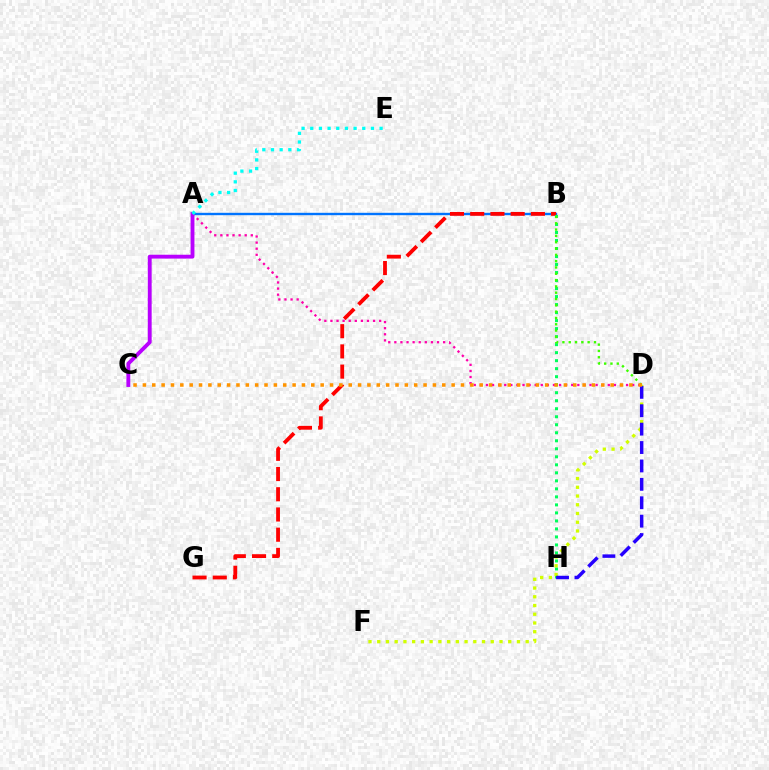{('A', 'B'): [{'color': '#0074ff', 'line_style': 'solid', 'thickness': 1.72}], ('A', 'D'): [{'color': '#ff00ac', 'line_style': 'dotted', 'thickness': 1.66}], ('A', 'C'): [{'color': '#b900ff', 'line_style': 'solid', 'thickness': 2.78}], ('B', 'G'): [{'color': '#ff0000', 'line_style': 'dashed', 'thickness': 2.75}], ('B', 'H'): [{'color': '#00ff5c', 'line_style': 'dotted', 'thickness': 2.18}], ('A', 'E'): [{'color': '#00fff6', 'line_style': 'dotted', 'thickness': 2.35}], ('B', 'D'): [{'color': '#3dff00', 'line_style': 'dotted', 'thickness': 1.72}], ('D', 'F'): [{'color': '#d1ff00', 'line_style': 'dotted', 'thickness': 2.37}], ('D', 'H'): [{'color': '#2500ff', 'line_style': 'dashed', 'thickness': 2.5}], ('C', 'D'): [{'color': '#ff9400', 'line_style': 'dotted', 'thickness': 2.54}]}